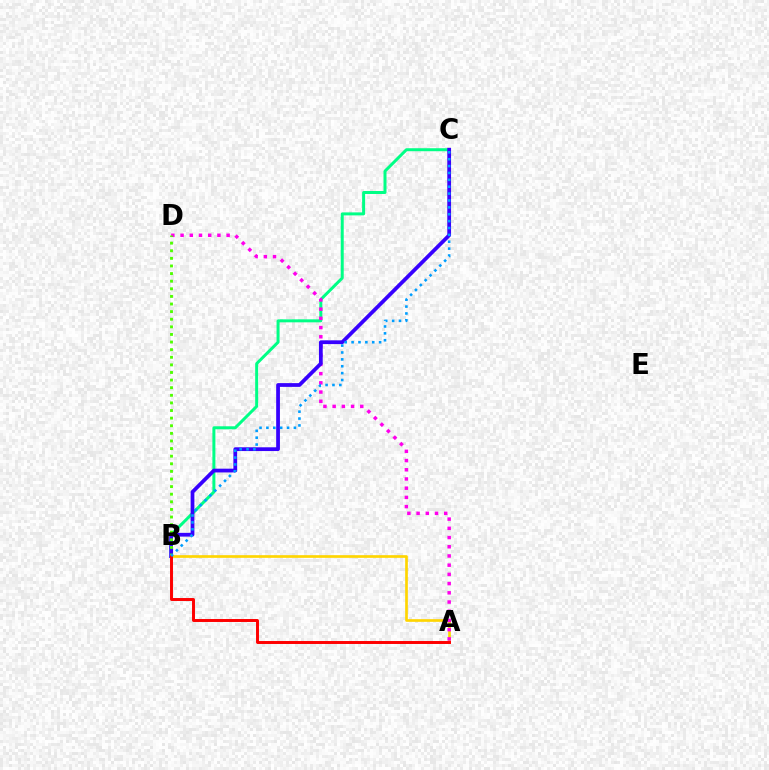{('B', 'C'): [{'color': '#00ff86', 'line_style': 'solid', 'thickness': 2.15}, {'color': '#3700ff', 'line_style': 'solid', 'thickness': 2.71}, {'color': '#009eff', 'line_style': 'dotted', 'thickness': 1.87}], ('A', 'B'): [{'color': '#ffd500', 'line_style': 'solid', 'thickness': 1.92}, {'color': '#ff0000', 'line_style': 'solid', 'thickness': 2.13}], ('A', 'D'): [{'color': '#ff00ed', 'line_style': 'dotted', 'thickness': 2.5}], ('B', 'D'): [{'color': '#4fff00', 'line_style': 'dotted', 'thickness': 2.07}]}